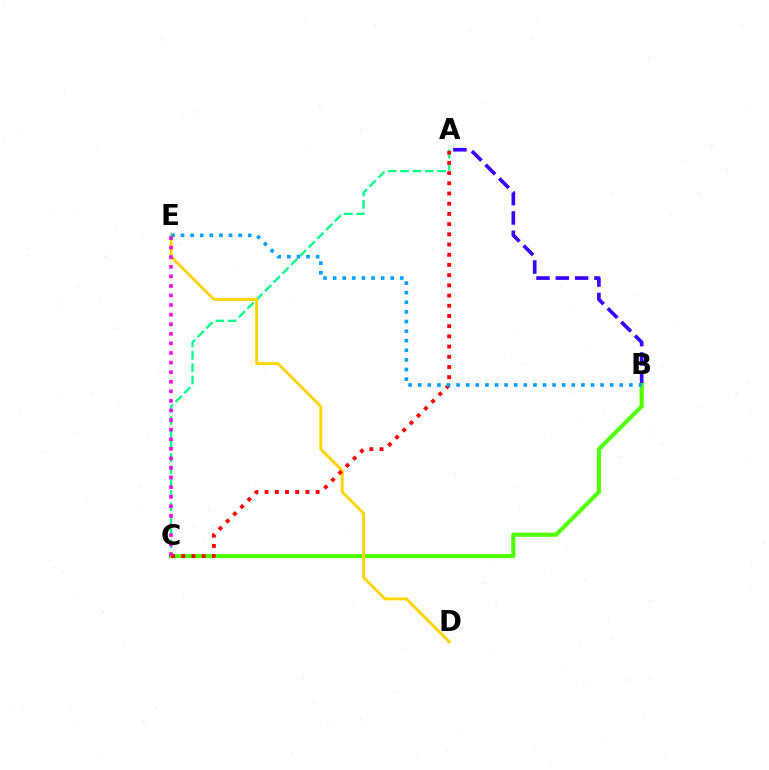{('A', 'C'): [{'color': '#00ff86', 'line_style': 'dashed', 'thickness': 1.68}, {'color': '#ff0000', 'line_style': 'dotted', 'thickness': 2.77}], ('A', 'B'): [{'color': '#3700ff', 'line_style': 'dashed', 'thickness': 2.62}], ('B', 'C'): [{'color': '#4fff00', 'line_style': 'solid', 'thickness': 2.97}], ('D', 'E'): [{'color': '#ffd500', 'line_style': 'solid', 'thickness': 2.09}], ('C', 'E'): [{'color': '#ff00ed', 'line_style': 'dotted', 'thickness': 2.6}], ('B', 'E'): [{'color': '#009eff', 'line_style': 'dotted', 'thickness': 2.61}]}